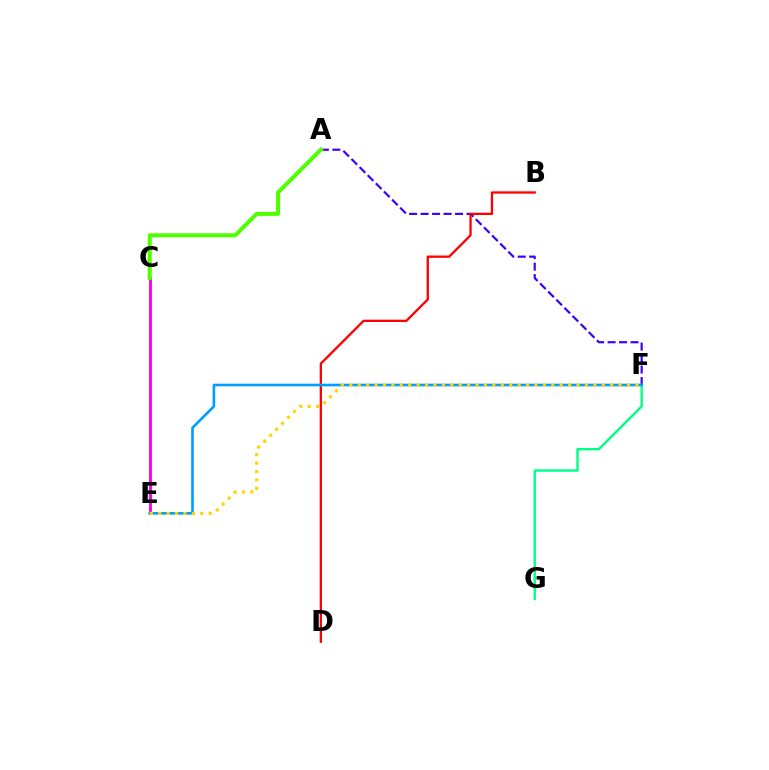{('A', 'F'): [{'color': '#3700ff', 'line_style': 'dashed', 'thickness': 1.56}], ('C', 'E'): [{'color': '#ff00ed', 'line_style': 'solid', 'thickness': 2.09}], ('F', 'G'): [{'color': '#00ff86', 'line_style': 'solid', 'thickness': 1.72}], ('B', 'D'): [{'color': '#ff0000', 'line_style': 'solid', 'thickness': 1.65}], ('E', 'F'): [{'color': '#009eff', 'line_style': 'solid', 'thickness': 1.89}, {'color': '#ffd500', 'line_style': 'dotted', 'thickness': 2.29}], ('A', 'C'): [{'color': '#4fff00', 'line_style': 'solid', 'thickness': 2.89}]}